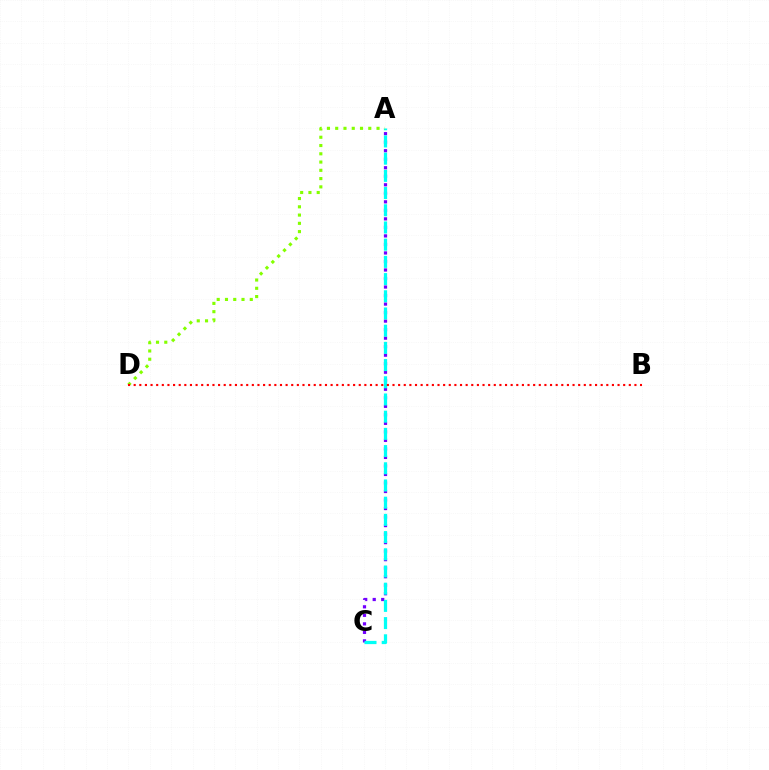{('A', 'C'): [{'color': '#7200ff', 'line_style': 'dotted', 'thickness': 2.31}, {'color': '#00fff6', 'line_style': 'dashed', 'thickness': 2.34}], ('A', 'D'): [{'color': '#84ff00', 'line_style': 'dotted', 'thickness': 2.25}], ('B', 'D'): [{'color': '#ff0000', 'line_style': 'dotted', 'thickness': 1.53}]}